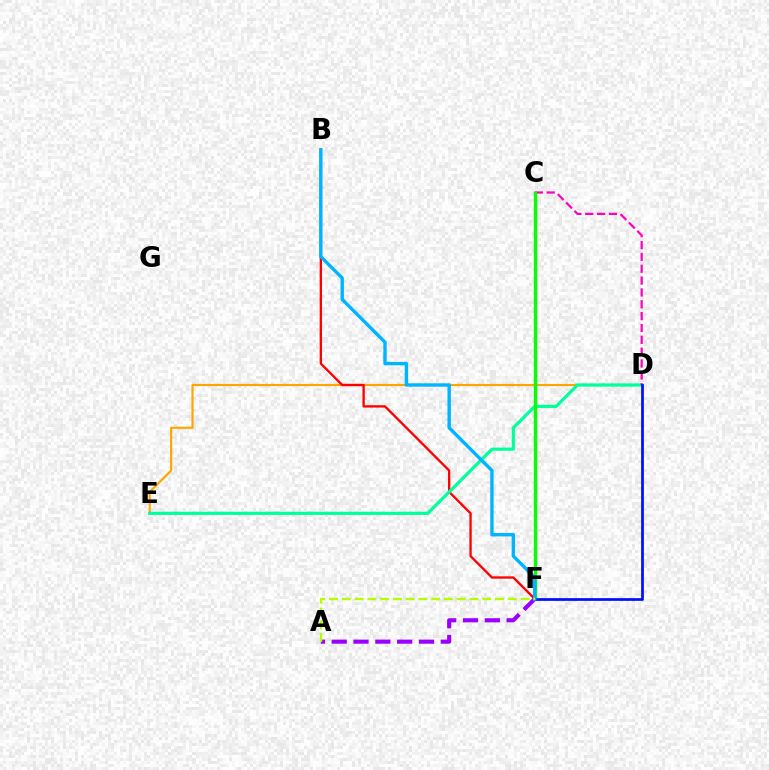{('D', 'E'): [{'color': '#ffa500', 'line_style': 'solid', 'thickness': 1.54}, {'color': '#00ff9d', 'line_style': 'solid', 'thickness': 2.29}], ('B', 'F'): [{'color': '#ff0000', 'line_style': 'solid', 'thickness': 1.68}, {'color': '#00b5ff', 'line_style': 'solid', 'thickness': 2.44}], ('C', 'D'): [{'color': '#ff00bd', 'line_style': 'dashed', 'thickness': 1.61}], ('A', 'F'): [{'color': '#9b00ff', 'line_style': 'dashed', 'thickness': 2.96}, {'color': '#b3ff00', 'line_style': 'dashed', 'thickness': 1.73}], ('C', 'F'): [{'color': '#08ff00', 'line_style': 'solid', 'thickness': 2.43}], ('D', 'F'): [{'color': '#0010ff', 'line_style': 'solid', 'thickness': 1.97}]}